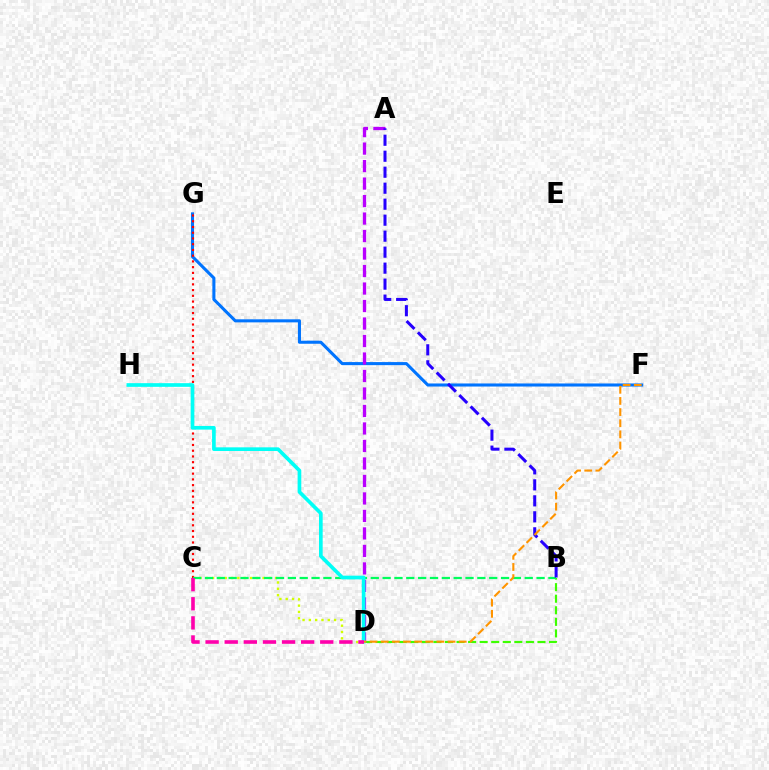{('F', 'G'): [{'color': '#0074ff', 'line_style': 'solid', 'thickness': 2.21}], ('C', 'D'): [{'color': '#d1ff00', 'line_style': 'dotted', 'thickness': 1.71}, {'color': '#ff00ac', 'line_style': 'dashed', 'thickness': 2.6}], ('B', 'D'): [{'color': '#3dff00', 'line_style': 'dashed', 'thickness': 1.57}], ('C', 'G'): [{'color': '#ff0000', 'line_style': 'dotted', 'thickness': 1.56}], ('B', 'C'): [{'color': '#00ff5c', 'line_style': 'dashed', 'thickness': 1.61}], ('A', 'D'): [{'color': '#b900ff', 'line_style': 'dashed', 'thickness': 2.38}], ('D', 'H'): [{'color': '#00fff6', 'line_style': 'solid', 'thickness': 2.64}], ('A', 'B'): [{'color': '#2500ff', 'line_style': 'dashed', 'thickness': 2.17}], ('D', 'F'): [{'color': '#ff9400', 'line_style': 'dashed', 'thickness': 1.51}]}